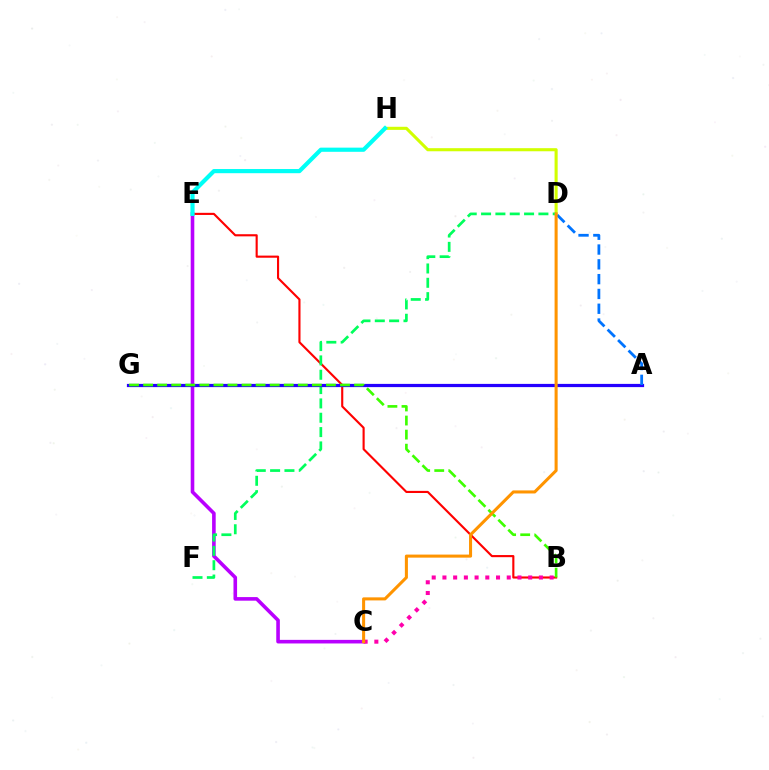{('B', 'E'): [{'color': '#ff0000', 'line_style': 'solid', 'thickness': 1.53}], ('D', 'H'): [{'color': '#d1ff00', 'line_style': 'solid', 'thickness': 2.22}], ('C', 'E'): [{'color': '#b900ff', 'line_style': 'solid', 'thickness': 2.59}], ('D', 'F'): [{'color': '#00ff5c', 'line_style': 'dashed', 'thickness': 1.95}], ('E', 'H'): [{'color': '#00fff6', 'line_style': 'solid', 'thickness': 3.0}], ('A', 'G'): [{'color': '#2500ff', 'line_style': 'solid', 'thickness': 2.32}], ('A', 'D'): [{'color': '#0074ff', 'line_style': 'dashed', 'thickness': 2.01}], ('B', 'C'): [{'color': '#ff00ac', 'line_style': 'dotted', 'thickness': 2.91}], ('B', 'G'): [{'color': '#3dff00', 'line_style': 'dashed', 'thickness': 1.91}], ('C', 'D'): [{'color': '#ff9400', 'line_style': 'solid', 'thickness': 2.2}]}